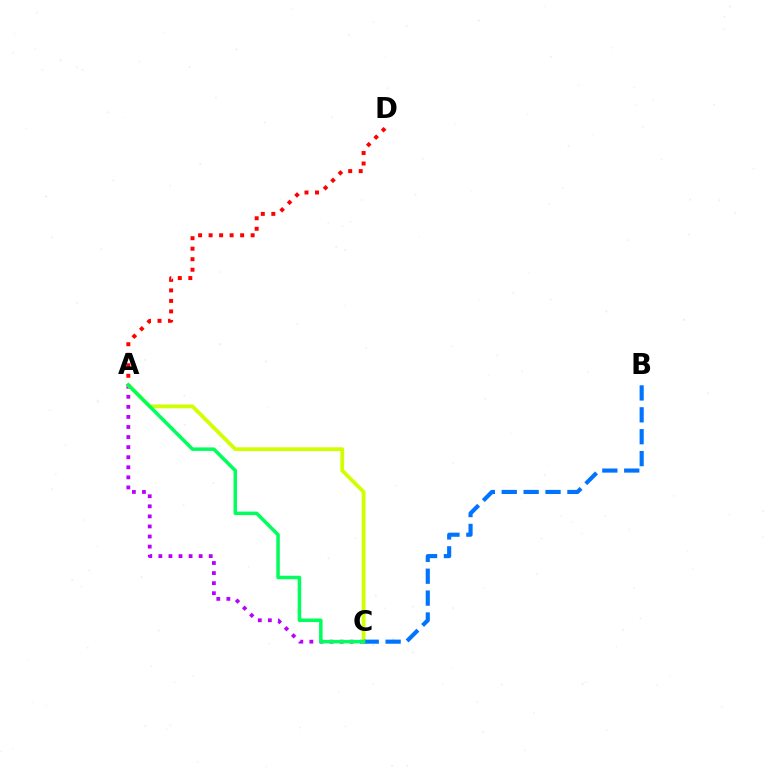{('A', 'C'): [{'color': '#b900ff', 'line_style': 'dotted', 'thickness': 2.74}, {'color': '#d1ff00', 'line_style': 'solid', 'thickness': 2.73}, {'color': '#00ff5c', 'line_style': 'solid', 'thickness': 2.53}], ('B', 'C'): [{'color': '#0074ff', 'line_style': 'dashed', 'thickness': 2.97}], ('A', 'D'): [{'color': '#ff0000', 'line_style': 'dotted', 'thickness': 2.86}]}